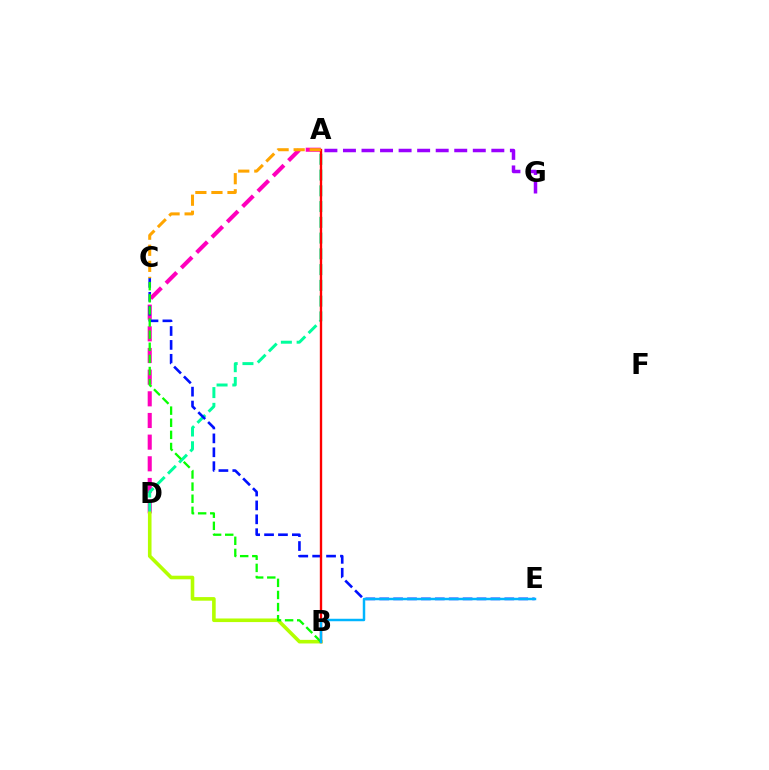{('A', 'D'): [{'color': '#ff00bd', 'line_style': 'dashed', 'thickness': 2.94}, {'color': '#00ff9d', 'line_style': 'dashed', 'thickness': 2.14}], ('B', 'D'): [{'color': '#b3ff00', 'line_style': 'solid', 'thickness': 2.59}], ('C', 'E'): [{'color': '#0010ff', 'line_style': 'dashed', 'thickness': 1.89}], ('A', 'B'): [{'color': '#ff0000', 'line_style': 'solid', 'thickness': 1.7}], ('B', 'C'): [{'color': '#08ff00', 'line_style': 'dashed', 'thickness': 1.65}], ('B', 'E'): [{'color': '#00b5ff', 'line_style': 'solid', 'thickness': 1.78}], ('A', 'C'): [{'color': '#ffa500', 'line_style': 'dashed', 'thickness': 2.18}], ('A', 'G'): [{'color': '#9b00ff', 'line_style': 'dashed', 'thickness': 2.52}]}